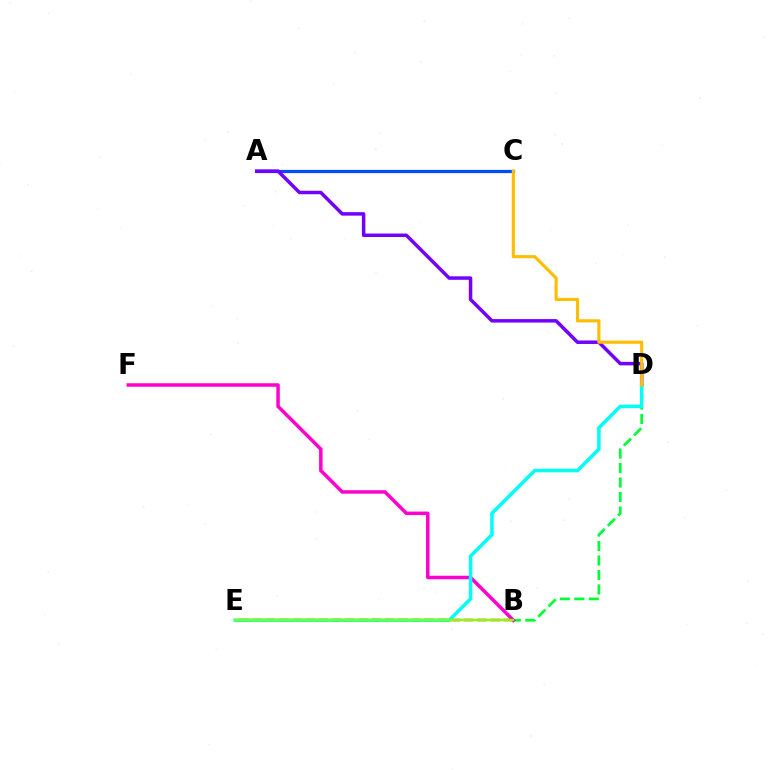{('B', 'D'): [{'color': '#00ff39', 'line_style': 'dashed', 'thickness': 1.97}], ('B', 'F'): [{'color': '#ff00cf', 'line_style': 'solid', 'thickness': 2.52}], ('A', 'C'): [{'color': '#004bff', 'line_style': 'solid', 'thickness': 2.31}], ('B', 'E'): [{'color': '#ff0000', 'line_style': 'dashed', 'thickness': 1.79}, {'color': '#84ff00', 'line_style': 'solid', 'thickness': 1.72}], ('A', 'D'): [{'color': '#7200ff', 'line_style': 'solid', 'thickness': 2.51}], ('D', 'E'): [{'color': '#00fff6', 'line_style': 'solid', 'thickness': 2.52}], ('C', 'D'): [{'color': '#ffbd00', 'line_style': 'solid', 'thickness': 2.25}]}